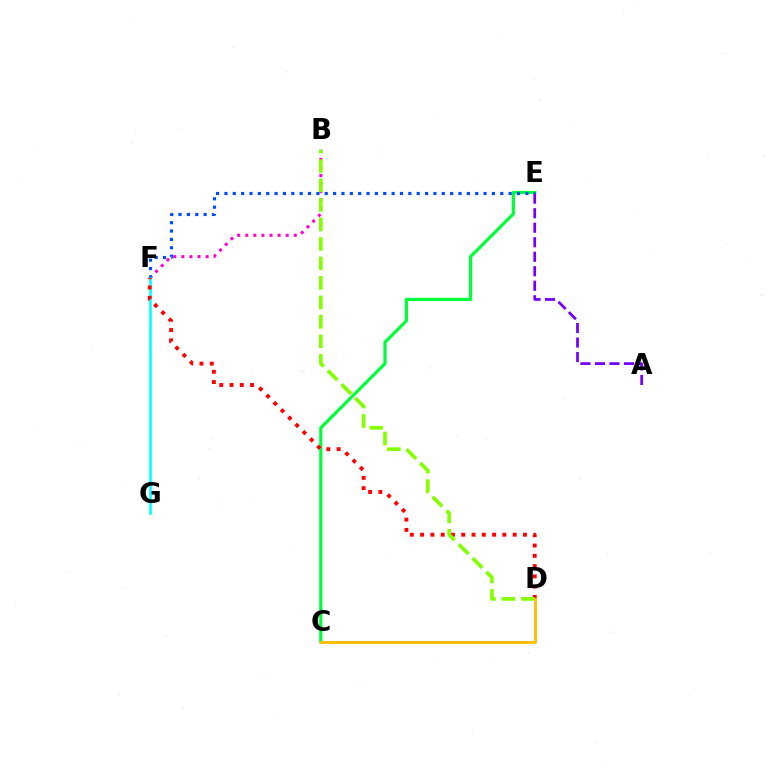{('B', 'F'): [{'color': '#ff00cf', 'line_style': 'dotted', 'thickness': 2.2}], ('C', 'E'): [{'color': '#00ff39', 'line_style': 'solid', 'thickness': 2.31}], ('E', 'F'): [{'color': '#004bff', 'line_style': 'dotted', 'thickness': 2.27}], ('F', 'G'): [{'color': '#00fff6', 'line_style': 'solid', 'thickness': 1.86}], ('A', 'E'): [{'color': '#7200ff', 'line_style': 'dashed', 'thickness': 1.97}], ('D', 'F'): [{'color': '#ff0000', 'line_style': 'dotted', 'thickness': 2.79}], ('B', 'D'): [{'color': '#84ff00', 'line_style': 'dashed', 'thickness': 2.65}], ('C', 'D'): [{'color': '#ffbd00', 'line_style': 'solid', 'thickness': 2.05}]}